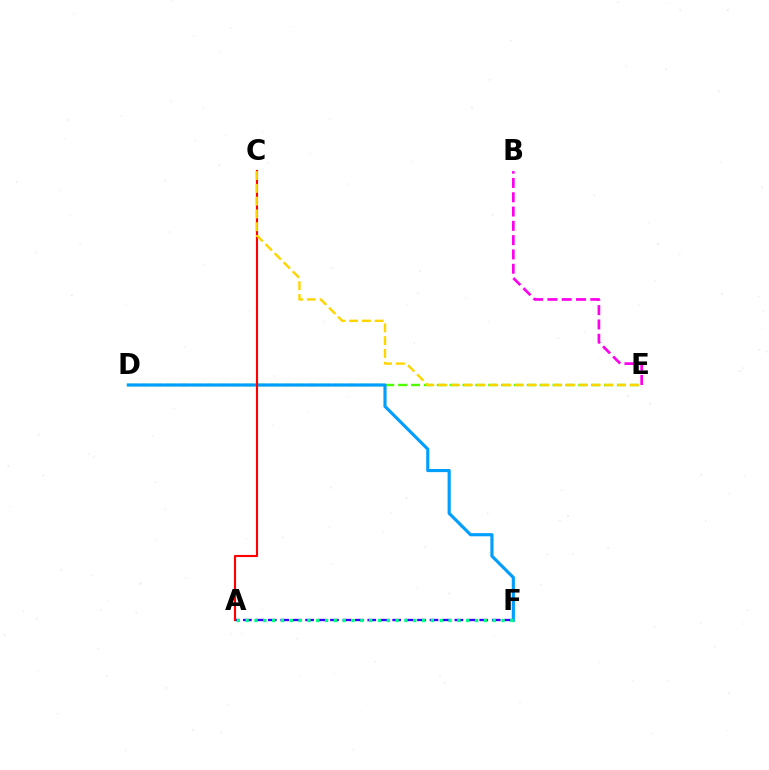{('D', 'E'): [{'color': '#4fff00', 'line_style': 'dashed', 'thickness': 1.75}], ('A', 'F'): [{'color': '#3700ff', 'line_style': 'dashed', 'thickness': 1.69}, {'color': '#00ff86', 'line_style': 'dotted', 'thickness': 2.4}], ('D', 'F'): [{'color': '#009eff', 'line_style': 'solid', 'thickness': 2.27}], ('A', 'C'): [{'color': '#ff0000', 'line_style': 'solid', 'thickness': 1.54}], ('C', 'E'): [{'color': '#ffd500', 'line_style': 'dashed', 'thickness': 1.74}], ('B', 'E'): [{'color': '#ff00ed', 'line_style': 'dashed', 'thickness': 1.94}]}